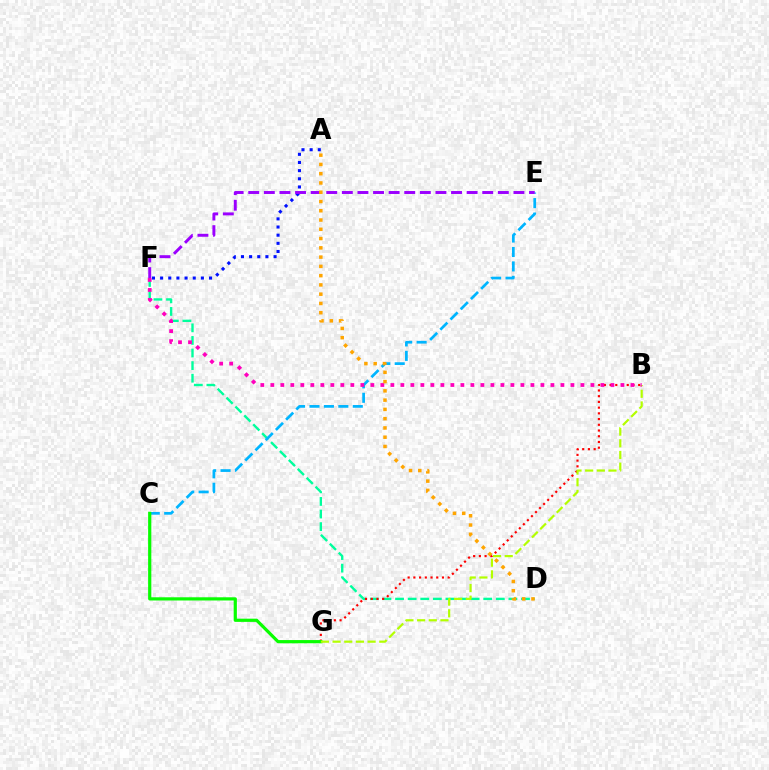{('D', 'F'): [{'color': '#00ff9d', 'line_style': 'dashed', 'thickness': 1.71}], ('A', 'F'): [{'color': '#0010ff', 'line_style': 'dotted', 'thickness': 2.22}], ('C', 'E'): [{'color': '#00b5ff', 'line_style': 'dashed', 'thickness': 1.96}], ('B', 'G'): [{'color': '#ff0000', 'line_style': 'dotted', 'thickness': 1.55}, {'color': '#b3ff00', 'line_style': 'dashed', 'thickness': 1.59}], ('C', 'G'): [{'color': '#08ff00', 'line_style': 'solid', 'thickness': 2.3}], ('B', 'F'): [{'color': '#ff00bd', 'line_style': 'dotted', 'thickness': 2.72}], ('E', 'F'): [{'color': '#9b00ff', 'line_style': 'dashed', 'thickness': 2.12}], ('A', 'D'): [{'color': '#ffa500', 'line_style': 'dotted', 'thickness': 2.52}]}